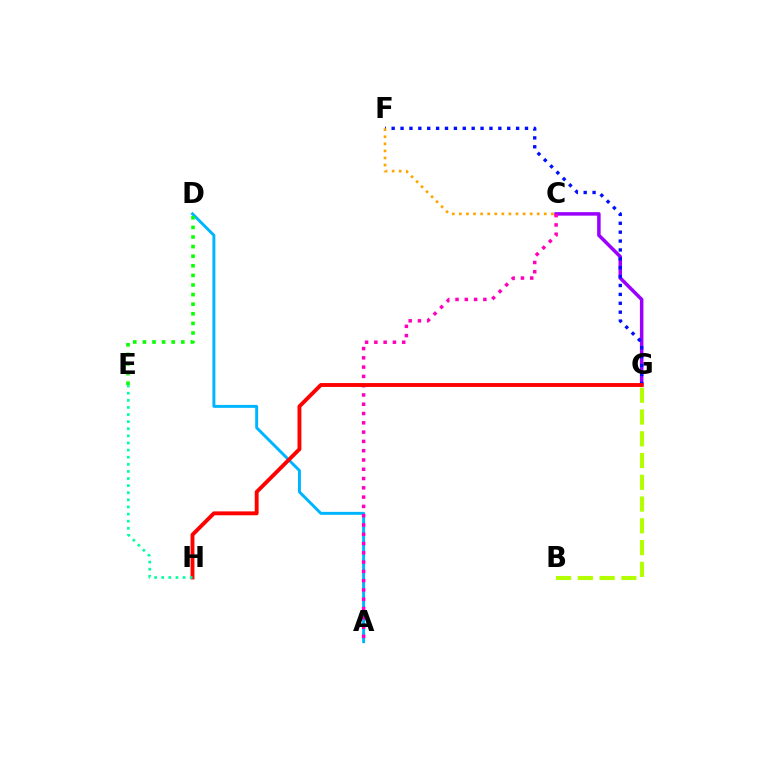{('C', 'G'): [{'color': '#9b00ff', 'line_style': 'solid', 'thickness': 2.53}], ('A', 'D'): [{'color': '#00b5ff', 'line_style': 'solid', 'thickness': 2.12}], ('A', 'C'): [{'color': '#ff00bd', 'line_style': 'dotted', 'thickness': 2.52}], ('F', 'G'): [{'color': '#0010ff', 'line_style': 'dotted', 'thickness': 2.42}], ('G', 'H'): [{'color': '#ff0000', 'line_style': 'solid', 'thickness': 2.79}], ('B', 'G'): [{'color': '#b3ff00', 'line_style': 'dashed', 'thickness': 2.96}], ('D', 'E'): [{'color': '#08ff00', 'line_style': 'dotted', 'thickness': 2.61}], ('C', 'F'): [{'color': '#ffa500', 'line_style': 'dotted', 'thickness': 1.92}], ('E', 'H'): [{'color': '#00ff9d', 'line_style': 'dotted', 'thickness': 1.93}]}